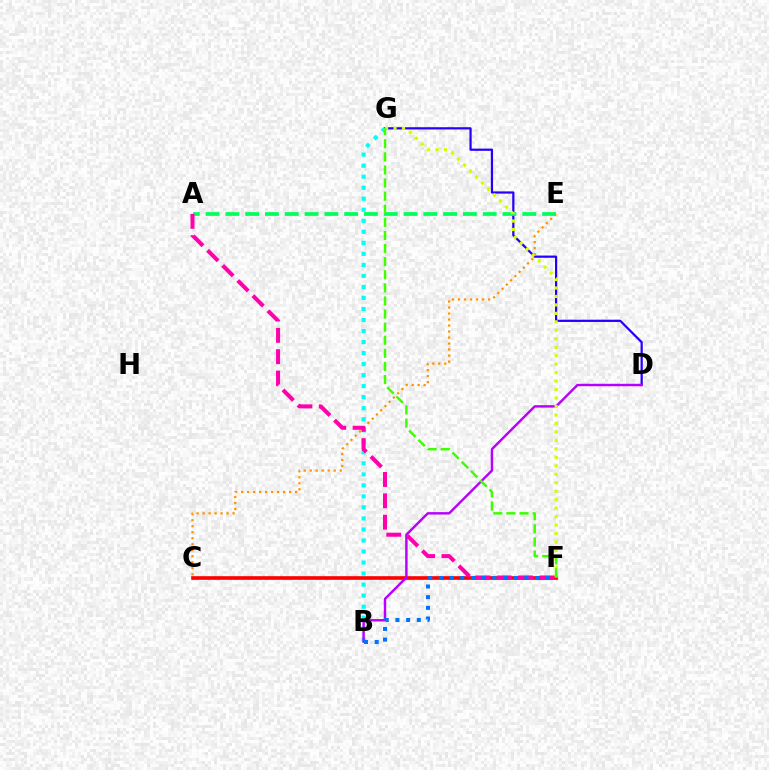{('C', 'E'): [{'color': '#ff9400', 'line_style': 'dotted', 'thickness': 1.63}], ('D', 'G'): [{'color': '#2500ff', 'line_style': 'solid', 'thickness': 1.6}], ('B', 'G'): [{'color': '#00fff6', 'line_style': 'dotted', 'thickness': 3.0}], ('A', 'E'): [{'color': '#00ff5c', 'line_style': 'dashed', 'thickness': 2.69}], ('C', 'F'): [{'color': '#ff0000', 'line_style': 'solid', 'thickness': 2.62}], ('B', 'D'): [{'color': '#b900ff', 'line_style': 'solid', 'thickness': 1.75}], ('F', 'G'): [{'color': '#d1ff00', 'line_style': 'dotted', 'thickness': 2.3}, {'color': '#3dff00', 'line_style': 'dashed', 'thickness': 1.78}], ('A', 'F'): [{'color': '#ff00ac', 'line_style': 'dashed', 'thickness': 2.9}], ('B', 'F'): [{'color': '#0074ff', 'line_style': 'dotted', 'thickness': 2.9}]}